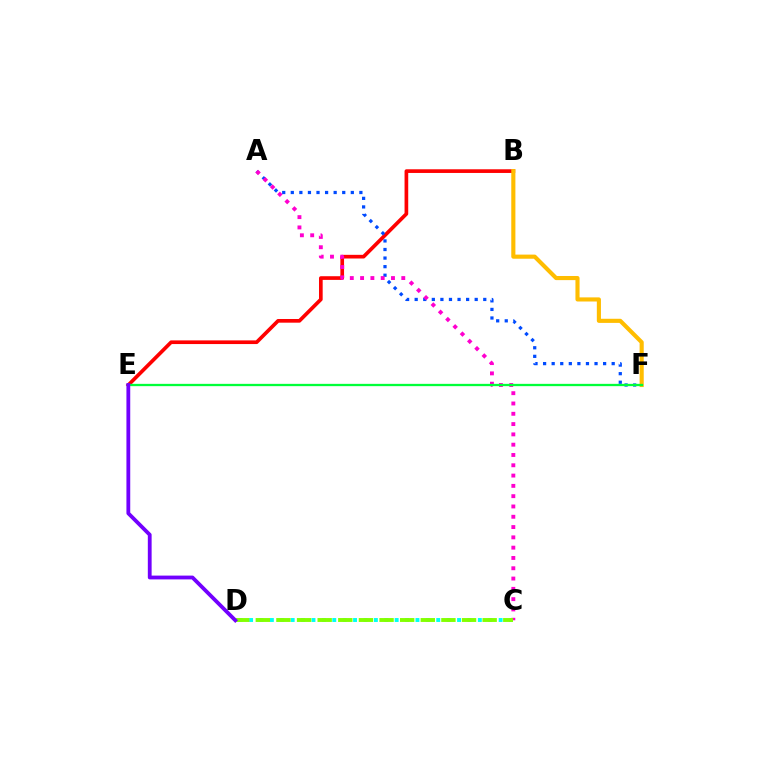{('C', 'D'): [{'color': '#00fff6', 'line_style': 'dotted', 'thickness': 2.83}, {'color': '#84ff00', 'line_style': 'dashed', 'thickness': 2.8}], ('B', 'E'): [{'color': '#ff0000', 'line_style': 'solid', 'thickness': 2.65}], ('A', 'F'): [{'color': '#004bff', 'line_style': 'dotted', 'thickness': 2.33}], ('A', 'C'): [{'color': '#ff00cf', 'line_style': 'dotted', 'thickness': 2.8}], ('B', 'F'): [{'color': '#ffbd00', 'line_style': 'solid', 'thickness': 2.97}], ('E', 'F'): [{'color': '#00ff39', 'line_style': 'solid', 'thickness': 1.66}], ('D', 'E'): [{'color': '#7200ff', 'line_style': 'solid', 'thickness': 2.74}]}